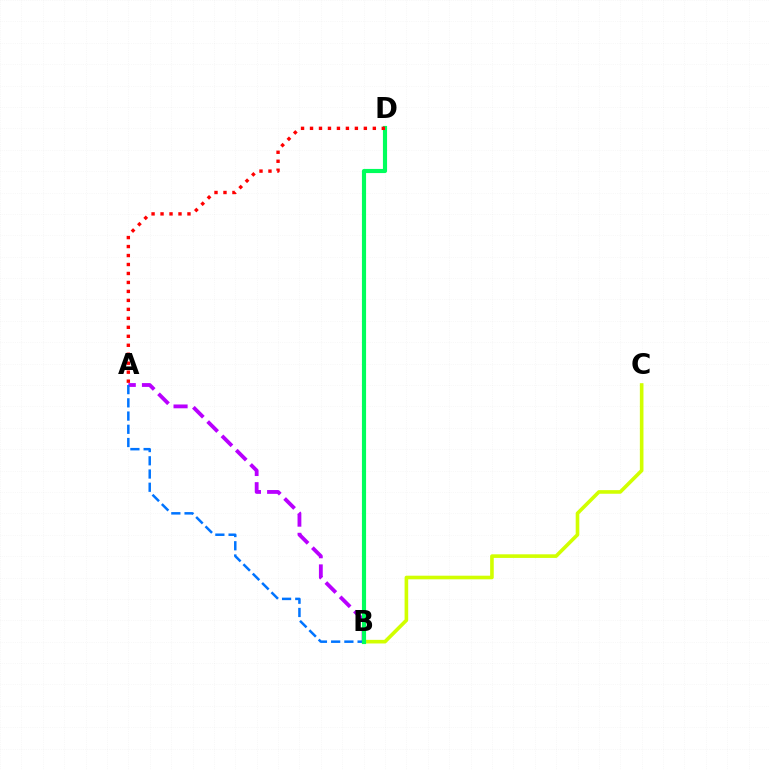{('B', 'C'): [{'color': '#d1ff00', 'line_style': 'solid', 'thickness': 2.6}], ('A', 'B'): [{'color': '#b900ff', 'line_style': 'dashed', 'thickness': 2.75}, {'color': '#0074ff', 'line_style': 'dashed', 'thickness': 1.8}], ('B', 'D'): [{'color': '#00ff5c', 'line_style': 'solid', 'thickness': 2.98}], ('A', 'D'): [{'color': '#ff0000', 'line_style': 'dotted', 'thickness': 2.44}]}